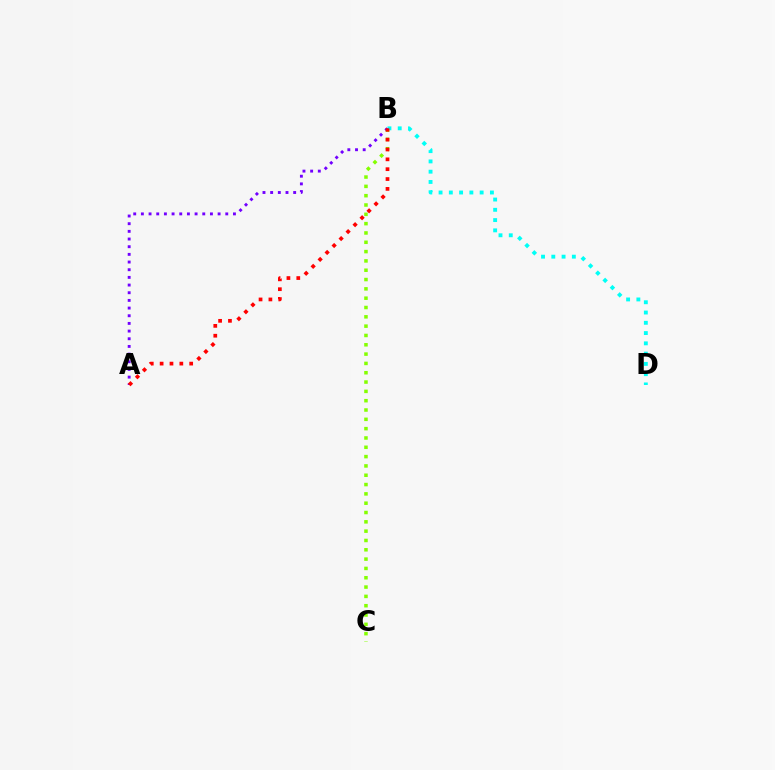{('B', 'C'): [{'color': '#84ff00', 'line_style': 'dotted', 'thickness': 2.53}], ('B', 'D'): [{'color': '#00fff6', 'line_style': 'dotted', 'thickness': 2.79}], ('A', 'B'): [{'color': '#7200ff', 'line_style': 'dotted', 'thickness': 2.08}, {'color': '#ff0000', 'line_style': 'dotted', 'thickness': 2.68}]}